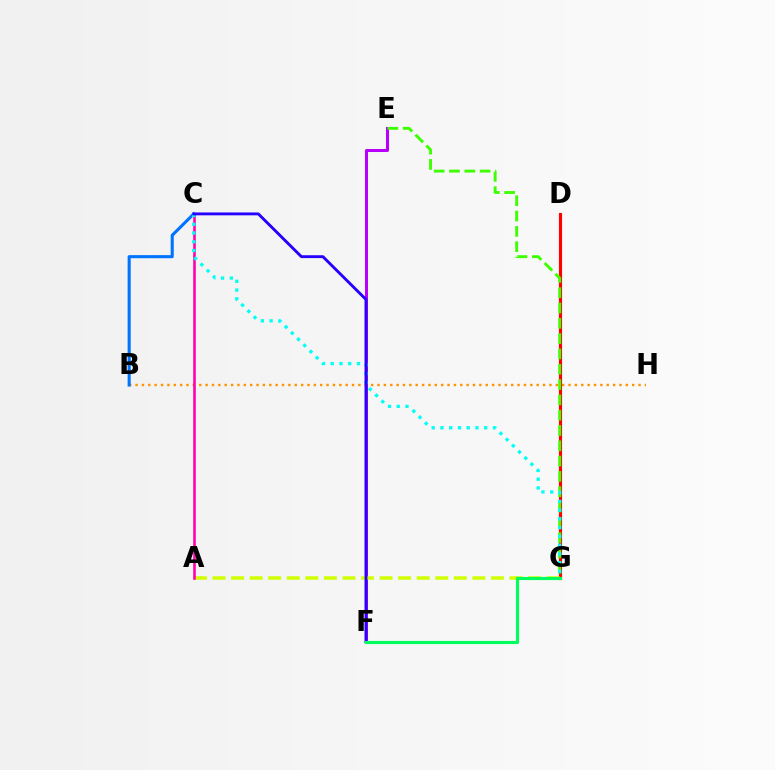{('B', 'H'): [{'color': '#ff9400', 'line_style': 'dotted', 'thickness': 1.73}], ('E', 'F'): [{'color': '#b900ff', 'line_style': 'solid', 'thickness': 2.18}], ('B', 'C'): [{'color': '#0074ff', 'line_style': 'solid', 'thickness': 2.22}], ('D', 'G'): [{'color': '#ff0000', 'line_style': 'solid', 'thickness': 2.26}], ('A', 'G'): [{'color': '#d1ff00', 'line_style': 'dashed', 'thickness': 2.52}], ('A', 'C'): [{'color': '#ff00ac', 'line_style': 'solid', 'thickness': 1.87}], ('E', 'G'): [{'color': '#3dff00', 'line_style': 'dashed', 'thickness': 2.08}], ('C', 'G'): [{'color': '#00fff6', 'line_style': 'dotted', 'thickness': 2.38}], ('C', 'F'): [{'color': '#2500ff', 'line_style': 'solid', 'thickness': 2.07}], ('F', 'G'): [{'color': '#00ff5c', 'line_style': 'solid', 'thickness': 2.26}]}